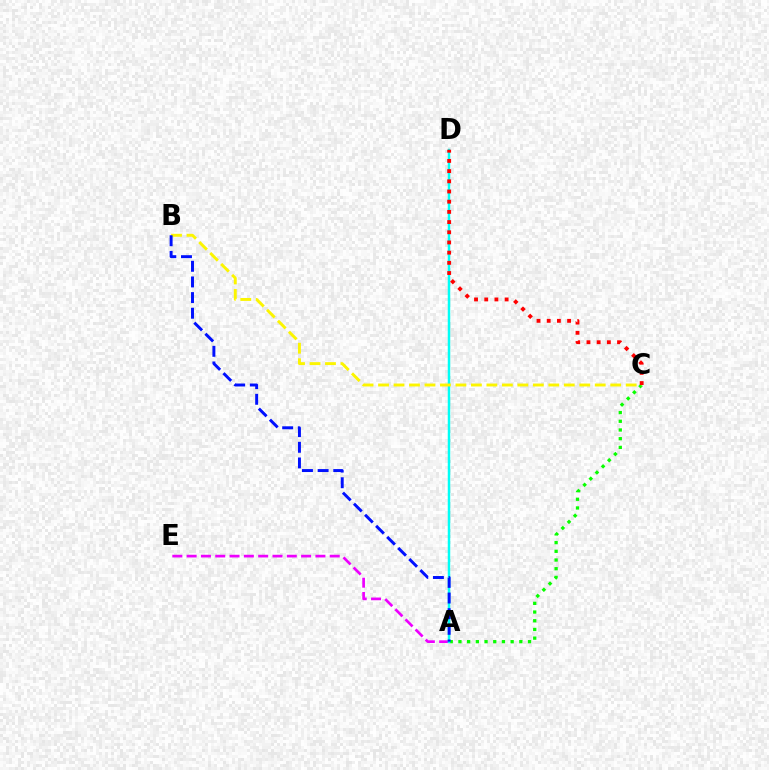{('A', 'E'): [{'color': '#ee00ff', 'line_style': 'dashed', 'thickness': 1.94}], ('A', 'C'): [{'color': '#08ff00', 'line_style': 'dotted', 'thickness': 2.36}], ('A', 'D'): [{'color': '#00fff6', 'line_style': 'solid', 'thickness': 1.79}], ('B', 'C'): [{'color': '#fcf500', 'line_style': 'dashed', 'thickness': 2.1}], ('A', 'B'): [{'color': '#0010ff', 'line_style': 'dashed', 'thickness': 2.13}], ('C', 'D'): [{'color': '#ff0000', 'line_style': 'dotted', 'thickness': 2.77}]}